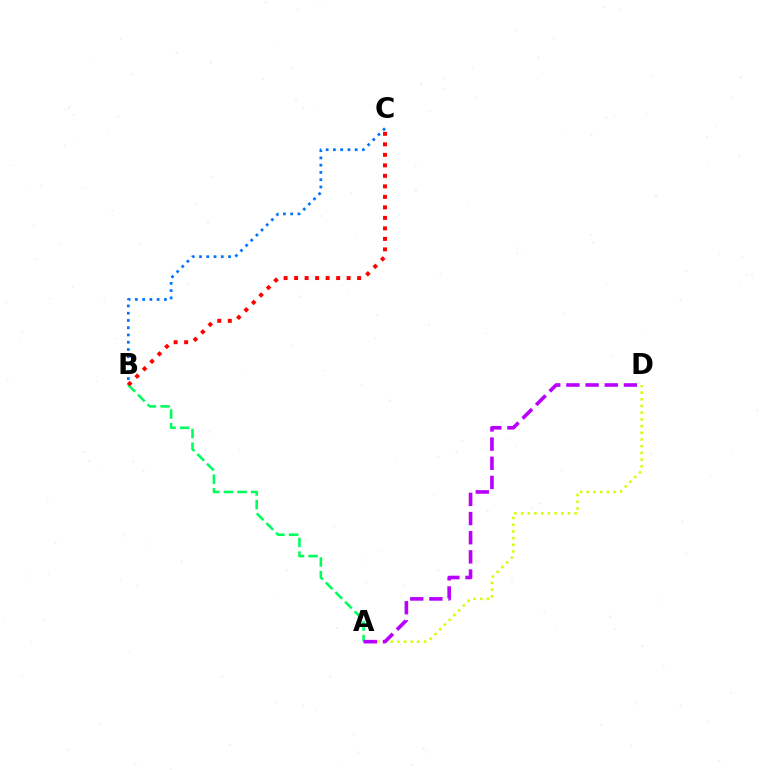{('A', 'D'): [{'color': '#d1ff00', 'line_style': 'dotted', 'thickness': 1.82}, {'color': '#b900ff', 'line_style': 'dashed', 'thickness': 2.6}], ('A', 'B'): [{'color': '#00ff5c', 'line_style': 'dashed', 'thickness': 1.85}], ('B', 'C'): [{'color': '#0074ff', 'line_style': 'dotted', 'thickness': 1.97}, {'color': '#ff0000', 'line_style': 'dotted', 'thickness': 2.85}]}